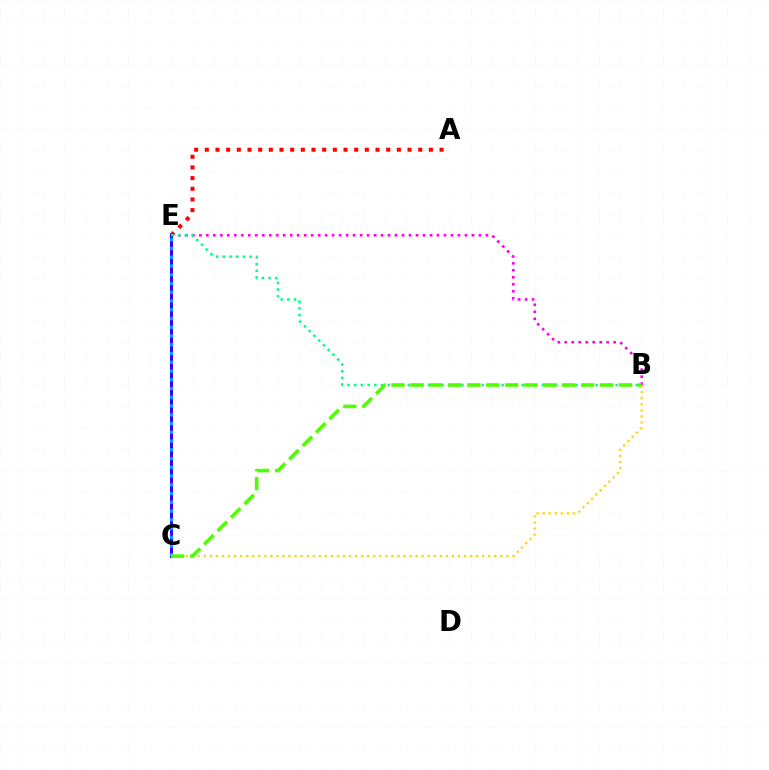{('A', 'E'): [{'color': '#ff0000', 'line_style': 'dotted', 'thickness': 2.9}], ('B', 'E'): [{'color': '#ff00ed', 'line_style': 'dotted', 'thickness': 1.9}, {'color': '#00ff86', 'line_style': 'dotted', 'thickness': 1.82}], ('C', 'E'): [{'color': '#3700ff', 'line_style': 'solid', 'thickness': 2.16}, {'color': '#009eff', 'line_style': 'dotted', 'thickness': 2.38}], ('B', 'C'): [{'color': '#ffd500', 'line_style': 'dotted', 'thickness': 1.64}, {'color': '#4fff00', 'line_style': 'dashed', 'thickness': 2.58}]}